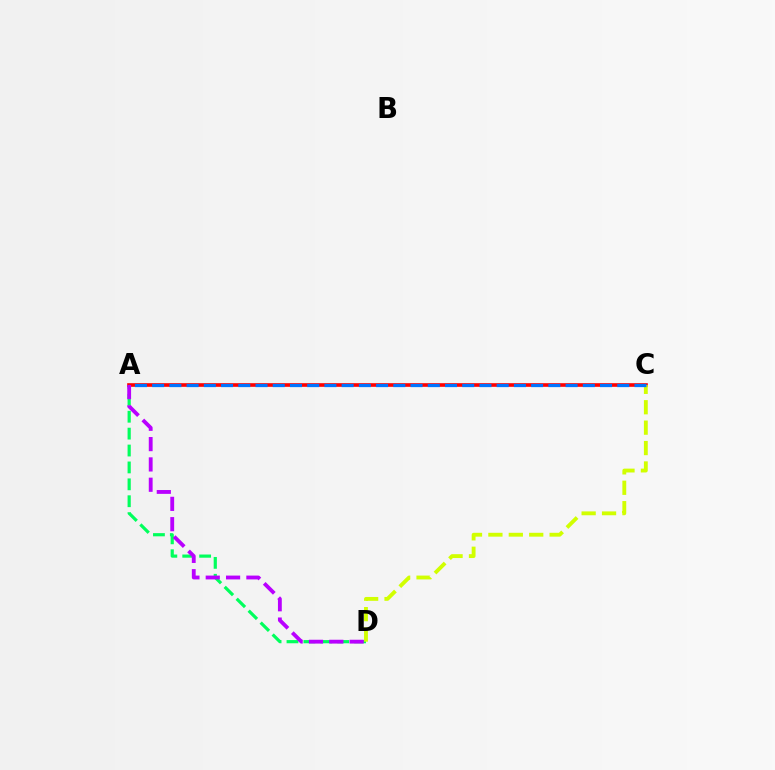{('A', 'D'): [{'color': '#00ff5c', 'line_style': 'dashed', 'thickness': 2.3}, {'color': '#b900ff', 'line_style': 'dashed', 'thickness': 2.76}], ('A', 'C'): [{'color': '#ff0000', 'line_style': 'solid', 'thickness': 2.61}, {'color': '#0074ff', 'line_style': 'dashed', 'thickness': 2.34}], ('C', 'D'): [{'color': '#d1ff00', 'line_style': 'dashed', 'thickness': 2.77}]}